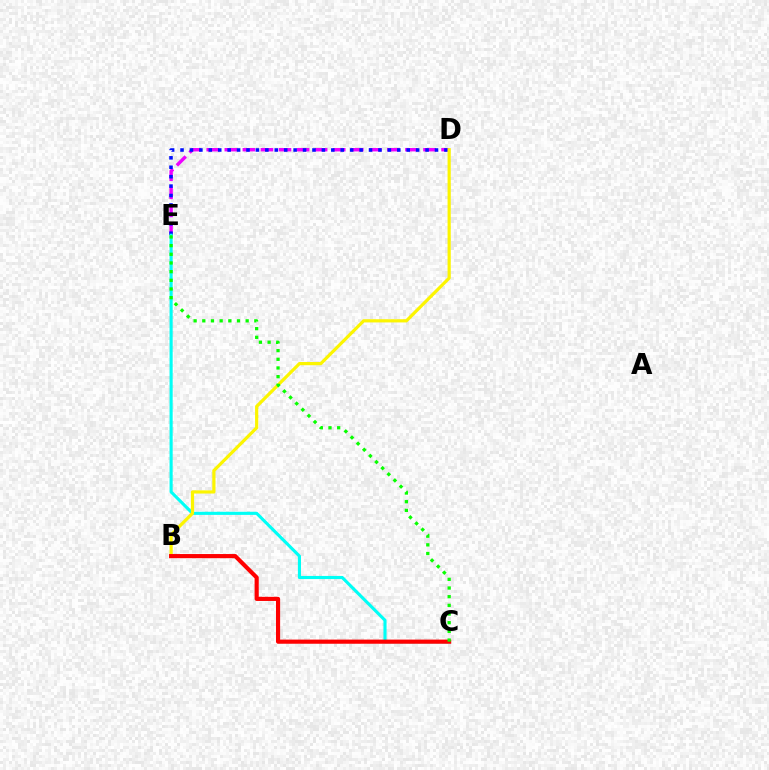{('D', 'E'): [{'color': '#ee00ff', 'line_style': 'dashed', 'thickness': 2.45}, {'color': '#0010ff', 'line_style': 'dotted', 'thickness': 2.56}], ('C', 'E'): [{'color': '#00fff6', 'line_style': 'solid', 'thickness': 2.24}, {'color': '#08ff00', 'line_style': 'dotted', 'thickness': 2.36}], ('B', 'D'): [{'color': '#fcf500', 'line_style': 'solid', 'thickness': 2.3}], ('B', 'C'): [{'color': '#ff0000', 'line_style': 'solid', 'thickness': 2.98}]}